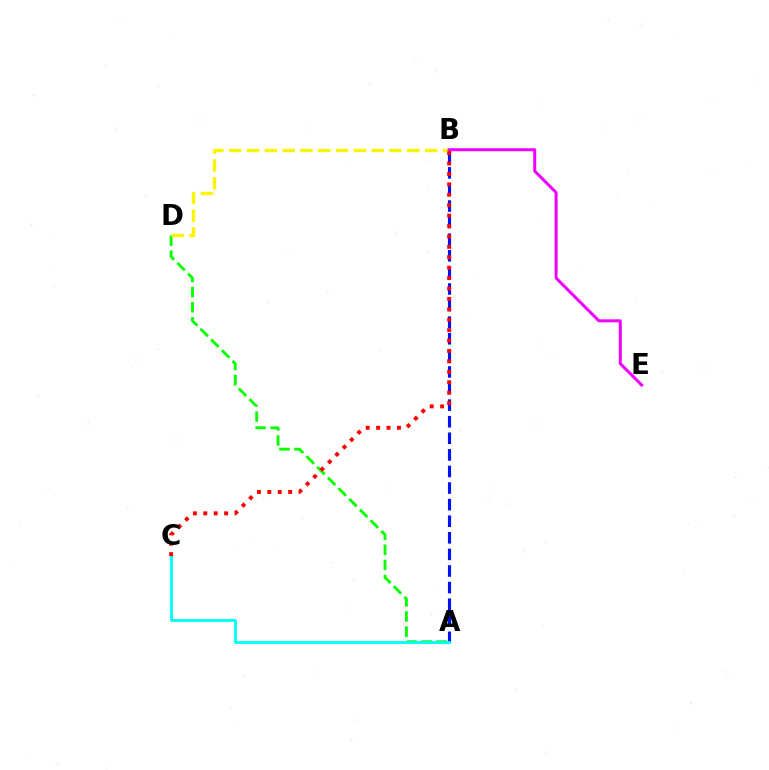{('A', 'B'): [{'color': '#0010ff', 'line_style': 'dashed', 'thickness': 2.25}], ('A', 'D'): [{'color': '#08ff00', 'line_style': 'dashed', 'thickness': 2.05}], ('A', 'C'): [{'color': '#00fff6', 'line_style': 'solid', 'thickness': 2.06}], ('B', 'D'): [{'color': '#fcf500', 'line_style': 'dashed', 'thickness': 2.42}], ('B', 'E'): [{'color': '#ee00ff', 'line_style': 'solid', 'thickness': 2.17}], ('B', 'C'): [{'color': '#ff0000', 'line_style': 'dotted', 'thickness': 2.83}]}